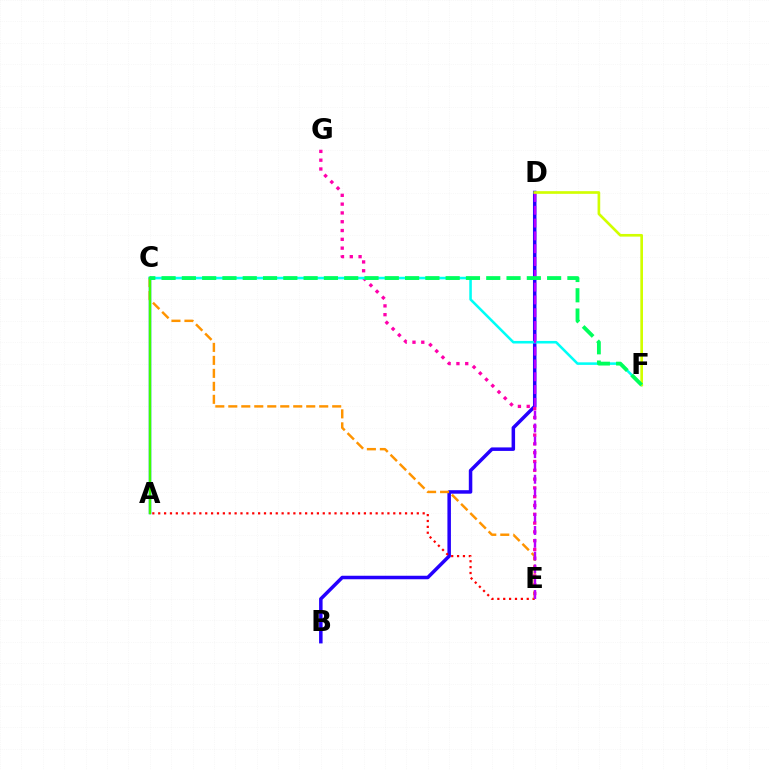{('B', 'D'): [{'color': '#2500ff', 'line_style': 'solid', 'thickness': 2.52}], ('E', 'G'): [{'color': '#ff00ac', 'line_style': 'dotted', 'thickness': 2.39}], ('A', 'E'): [{'color': '#ff0000', 'line_style': 'dotted', 'thickness': 1.6}], ('A', 'C'): [{'color': '#0074ff', 'line_style': 'solid', 'thickness': 1.78}, {'color': '#3dff00', 'line_style': 'solid', 'thickness': 1.72}], ('C', 'E'): [{'color': '#ff9400', 'line_style': 'dashed', 'thickness': 1.76}], ('C', 'F'): [{'color': '#00fff6', 'line_style': 'solid', 'thickness': 1.84}, {'color': '#00ff5c', 'line_style': 'dashed', 'thickness': 2.76}], ('D', 'E'): [{'color': '#b900ff', 'line_style': 'dashed', 'thickness': 1.74}], ('D', 'F'): [{'color': '#d1ff00', 'line_style': 'solid', 'thickness': 1.92}]}